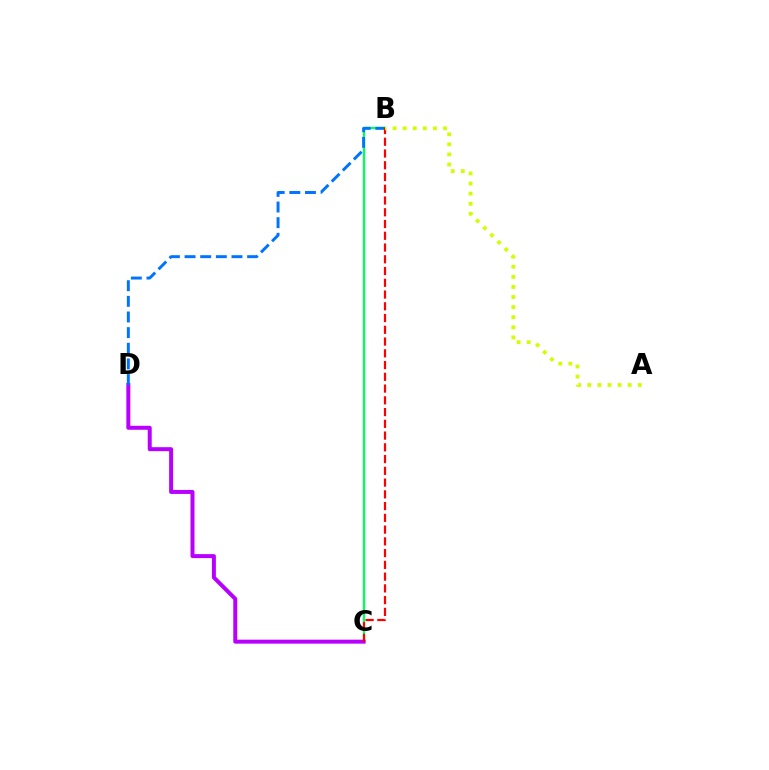{('B', 'C'): [{'color': '#00ff5c', 'line_style': 'solid', 'thickness': 1.65}, {'color': '#ff0000', 'line_style': 'dashed', 'thickness': 1.6}], ('C', 'D'): [{'color': '#b900ff', 'line_style': 'solid', 'thickness': 2.87}], ('B', 'D'): [{'color': '#0074ff', 'line_style': 'dashed', 'thickness': 2.12}], ('A', 'B'): [{'color': '#d1ff00', 'line_style': 'dotted', 'thickness': 2.74}]}